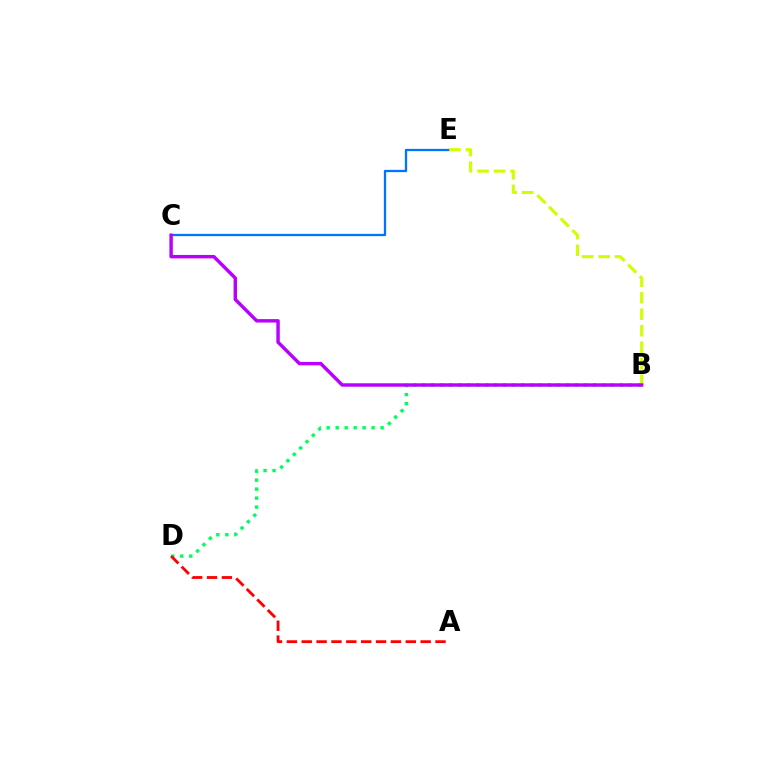{('C', 'E'): [{'color': '#0074ff', 'line_style': 'solid', 'thickness': 1.65}], ('B', 'D'): [{'color': '#00ff5c', 'line_style': 'dotted', 'thickness': 2.44}], ('B', 'E'): [{'color': '#d1ff00', 'line_style': 'dashed', 'thickness': 2.24}], ('A', 'D'): [{'color': '#ff0000', 'line_style': 'dashed', 'thickness': 2.02}], ('B', 'C'): [{'color': '#b900ff', 'line_style': 'solid', 'thickness': 2.47}]}